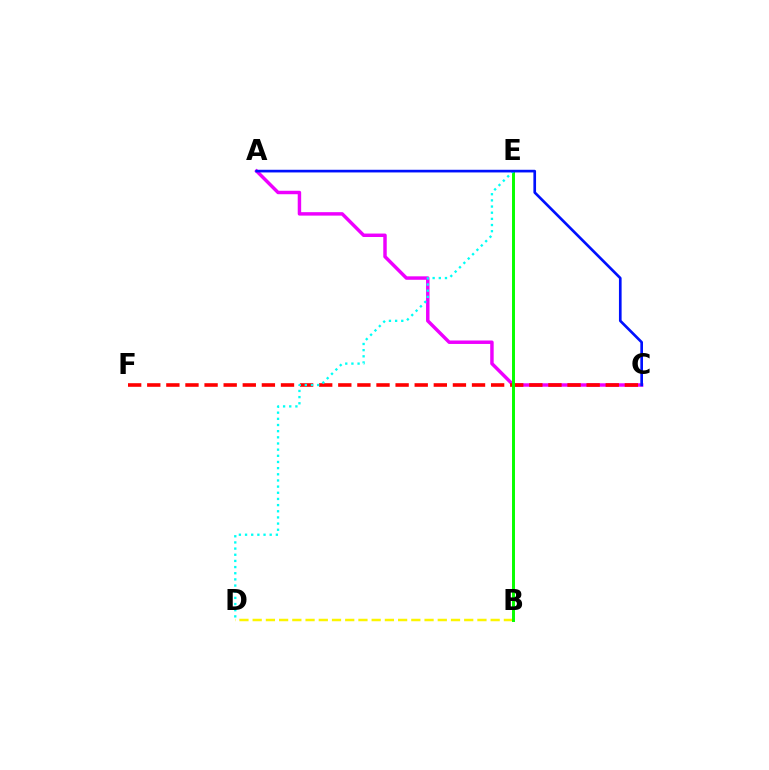{('A', 'C'): [{'color': '#ee00ff', 'line_style': 'solid', 'thickness': 2.48}, {'color': '#0010ff', 'line_style': 'solid', 'thickness': 1.92}], ('B', 'D'): [{'color': '#fcf500', 'line_style': 'dashed', 'thickness': 1.8}], ('C', 'F'): [{'color': '#ff0000', 'line_style': 'dashed', 'thickness': 2.6}], ('B', 'E'): [{'color': '#08ff00', 'line_style': 'solid', 'thickness': 2.13}], ('D', 'E'): [{'color': '#00fff6', 'line_style': 'dotted', 'thickness': 1.67}]}